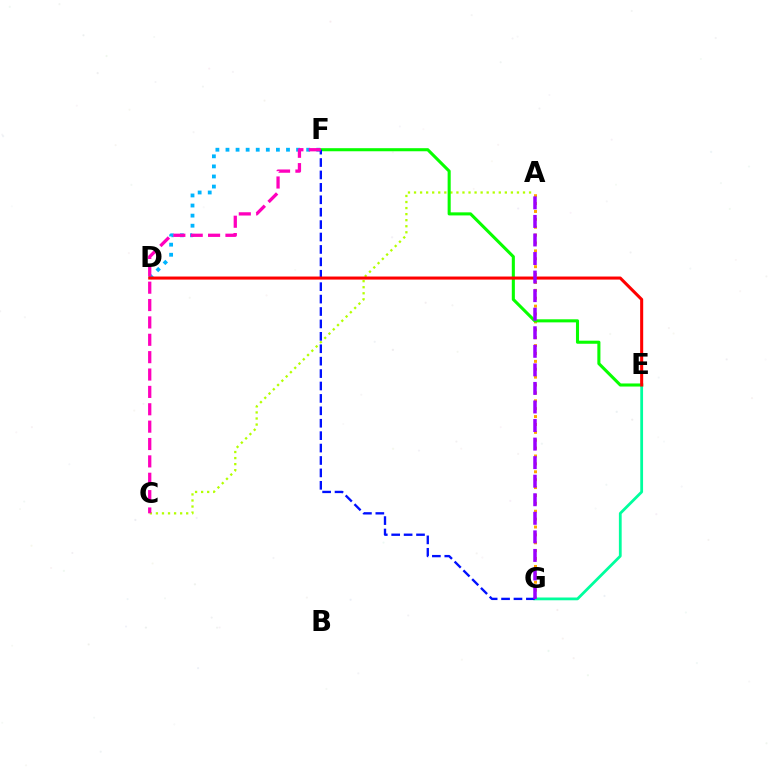{('A', 'C'): [{'color': '#b3ff00', 'line_style': 'dotted', 'thickness': 1.64}], ('A', 'G'): [{'color': '#ffa500', 'line_style': 'dotted', 'thickness': 2.14}, {'color': '#9b00ff', 'line_style': 'dashed', 'thickness': 2.52}], ('E', 'F'): [{'color': '#08ff00', 'line_style': 'solid', 'thickness': 2.22}], ('D', 'F'): [{'color': '#00b5ff', 'line_style': 'dotted', 'thickness': 2.74}], ('E', 'G'): [{'color': '#00ff9d', 'line_style': 'solid', 'thickness': 2.0}], ('F', 'G'): [{'color': '#0010ff', 'line_style': 'dashed', 'thickness': 1.69}], ('C', 'F'): [{'color': '#ff00bd', 'line_style': 'dashed', 'thickness': 2.36}], ('D', 'E'): [{'color': '#ff0000', 'line_style': 'solid', 'thickness': 2.2}]}